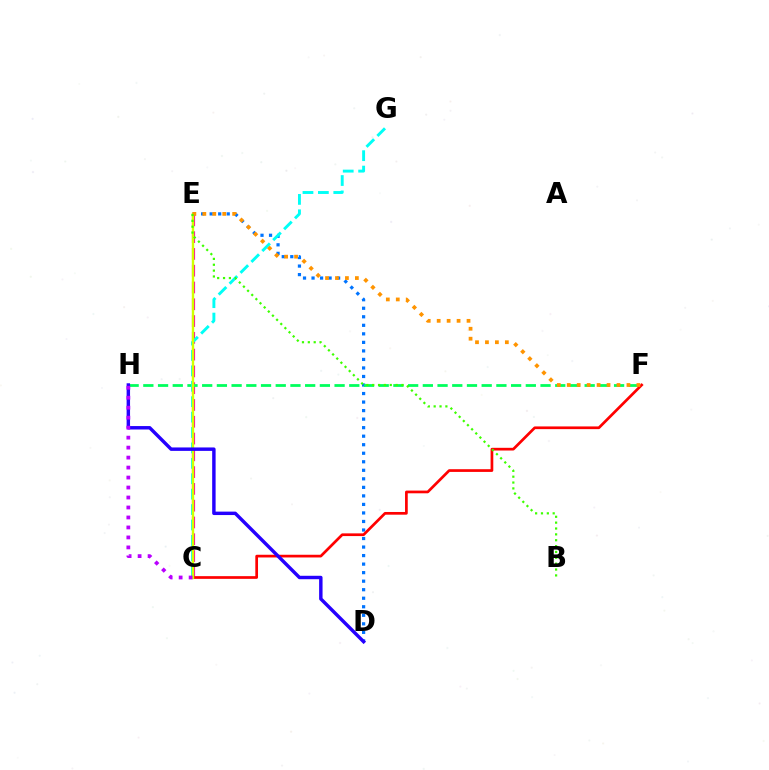{('D', 'E'): [{'color': '#0074ff', 'line_style': 'dotted', 'thickness': 2.32}], ('C', 'E'): [{'color': '#ff00ac', 'line_style': 'dashed', 'thickness': 2.28}, {'color': '#d1ff00', 'line_style': 'solid', 'thickness': 1.72}], ('F', 'H'): [{'color': '#00ff5c', 'line_style': 'dashed', 'thickness': 2.0}], ('C', 'F'): [{'color': '#ff0000', 'line_style': 'solid', 'thickness': 1.95}], ('C', 'G'): [{'color': '#00fff6', 'line_style': 'dashed', 'thickness': 2.09}], ('E', 'F'): [{'color': '#ff9400', 'line_style': 'dotted', 'thickness': 2.7}], ('D', 'H'): [{'color': '#2500ff', 'line_style': 'solid', 'thickness': 2.47}], ('B', 'E'): [{'color': '#3dff00', 'line_style': 'dotted', 'thickness': 1.59}], ('C', 'H'): [{'color': '#b900ff', 'line_style': 'dotted', 'thickness': 2.71}]}